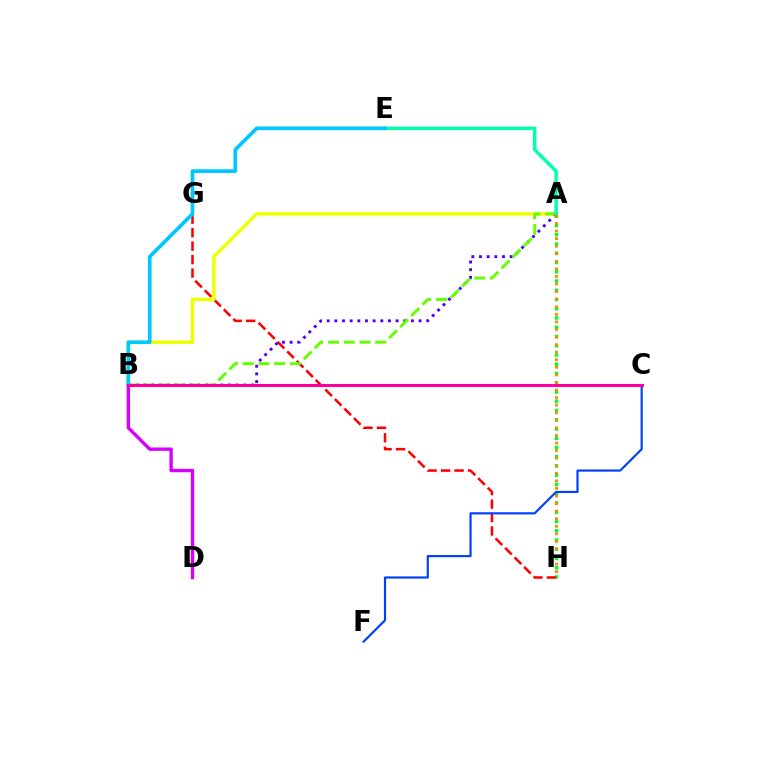{('A', 'H'): [{'color': '#00ff27', 'line_style': 'dotted', 'thickness': 2.51}, {'color': '#ff8800', 'line_style': 'dotted', 'thickness': 2.06}], ('G', 'H'): [{'color': '#ff0000', 'line_style': 'dashed', 'thickness': 1.83}], ('A', 'B'): [{'color': '#eeff00', 'line_style': 'solid', 'thickness': 2.47}, {'color': '#4f00ff', 'line_style': 'dotted', 'thickness': 2.08}, {'color': '#66ff00', 'line_style': 'dashed', 'thickness': 2.13}], ('C', 'F'): [{'color': '#003fff', 'line_style': 'solid', 'thickness': 1.56}], ('B', 'D'): [{'color': '#d600ff', 'line_style': 'solid', 'thickness': 2.43}], ('A', 'E'): [{'color': '#00ffaf', 'line_style': 'solid', 'thickness': 2.48}], ('B', 'E'): [{'color': '#00c7ff', 'line_style': 'solid', 'thickness': 2.65}], ('B', 'C'): [{'color': '#ff00a0', 'line_style': 'solid', 'thickness': 2.19}]}